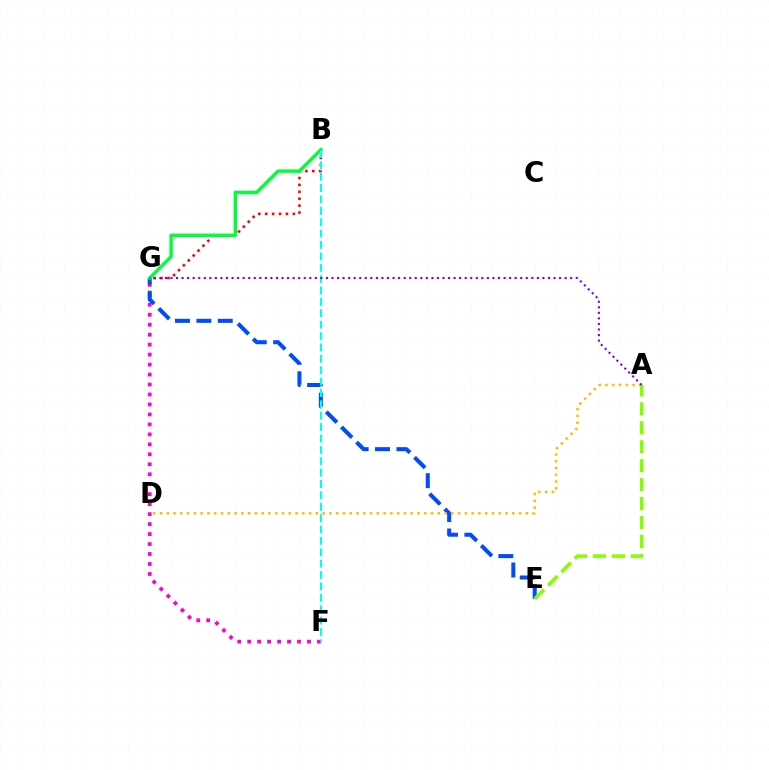{('F', 'G'): [{'color': '#ff00cf', 'line_style': 'dotted', 'thickness': 2.71}], ('E', 'G'): [{'color': '#004bff', 'line_style': 'dashed', 'thickness': 2.91}], ('A', 'E'): [{'color': '#84ff00', 'line_style': 'dashed', 'thickness': 2.57}], ('B', 'G'): [{'color': '#ff0000', 'line_style': 'dotted', 'thickness': 1.88}, {'color': '#00ff39', 'line_style': 'solid', 'thickness': 2.47}], ('B', 'F'): [{'color': '#00fff6', 'line_style': 'dashed', 'thickness': 1.55}], ('A', 'D'): [{'color': '#ffbd00', 'line_style': 'dotted', 'thickness': 1.84}], ('A', 'G'): [{'color': '#7200ff', 'line_style': 'dotted', 'thickness': 1.51}]}